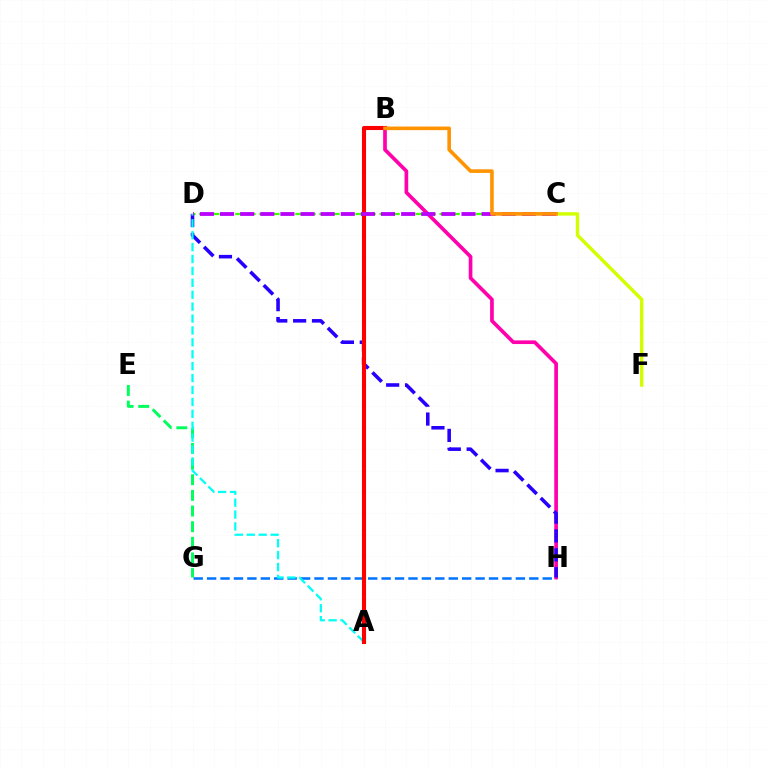{('G', 'H'): [{'color': '#0074ff', 'line_style': 'dashed', 'thickness': 1.82}], ('E', 'G'): [{'color': '#00ff5c', 'line_style': 'dashed', 'thickness': 2.13}], ('B', 'H'): [{'color': '#ff00ac', 'line_style': 'solid', 'thickness': 2.64}], ('C', 'D'): [{'color': '#3dff00', 'line_style': 'dashed', 'thickness': 1.63}, {'color': '#b900ff', 'line_style': 'dashed', 'thickness': 2.73}], ('C', 'F'): [{'color': '#d1ff00', 'line_style': 'solid', 'thickness': 2.46}], ('D', 'H'): [{'color': '#2500ff', 'line_style': 'dashed', 'thickness': 2.56}], ('A', 'D'): [{'color': '#00fff6', 'line_style': 'dashed', 'thickness': 1.62}], ('A', 'B'): [{'color': '#ff0000', 'line_style': 'solid', 'thickness': 2.94}], ('B', 'C'): [{'color': '#ff9400', 'line_style': 'solid', 'thickness': 2.6}]}